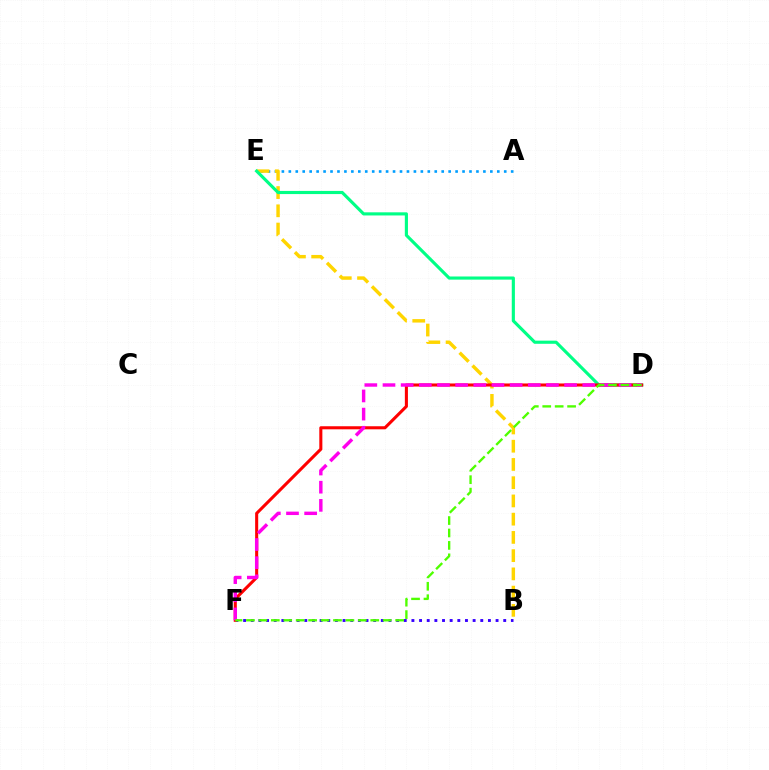{('B', 'F'): [{'color': '#3700ff', 'line_style': 'dotted', 'thickness': 2.08}], ('A', 'E'): [{'color': '#009eff', 'line_style': 'dotted', 'thickness': 1.89}], ('B', 'E'): [{'color': '#ffd500', 'line_style': 'dashed', 'thickness': 2.48}], ('D', 'E'): [{'color': '#00ff86', 'line_style': 'solid', 'thickness': 2.26}], ('D', 'F'): [{'color': '#ff0000', 'line_style': 'solid', 'thickness': 2.21}, {'color': '#ff00ed', 'line_style': 'dashed', 'thickness': 2.47}, {'color': '#4fff00', 'line_style': 'dashed', 'thickness': 1.69}]}